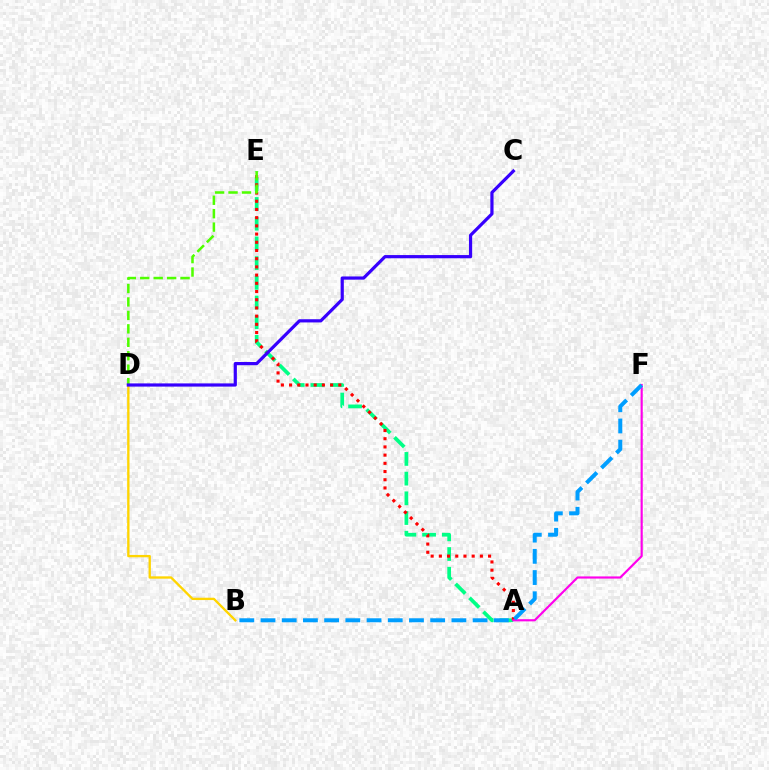{('A', 'E'): [{'color': '#00ff86', 'line_style': 'dashed', 'thickness': 2.68}, {'color': '#ff0000', 'line_style': 'dotted', 'thickness': 2.23}], ('A', 'F'): [{'color': '#ff00ed', 'line_style': 'solid', 'thickness': 1.56}], ('B', 'F'): [{'color': '#009eff', 'line_style': 'dashed', 'thickness': 2.88}], ('B', 'D'): [{'color': '#ffd500', 'line_style': 'solid', 'thickness': 1.68}], ('D', 'E'): [{'color': '#4fff00', 'line_style': 'dashed', 'thickness': 1.83}], ('C', 'D'): [{'color': '#3700ff', 'line_style': 'solid', 'thickness': 2.3}]}